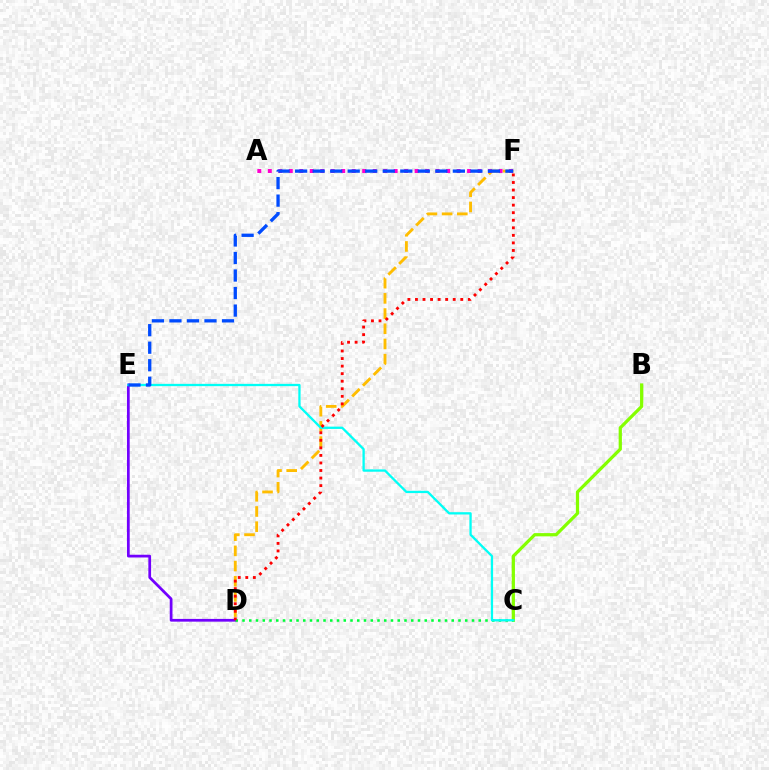{('D', 'F'): [{'color': '#ffbd00', 'line_style': 'dashed', 'thickness': 2.06}, {'color': '#ff0000', 'line_style': 'dotted', 'thickness': 2.05}], ('D', 'E'): [{'color': '#7200ff', 'line_style': 'solid', 'thickness': 1.97}], ('B', 'C'): [{'color': '#84ff00', 'line_style': 'solid', 'thickness': 2.33}], ('C', 'D'): [{'color': '#00ff39', 'line_style': 'dotted', 'thickness': 1.83}], ('A', 'F'): [{'color': '#ff00cf', 'line_style': 'dotted', 'thickness': 2.85}], ('C', 'E'): [{'color': '#00fff6', 'line_style': 'solid', 'thickness': 1.66}], ('E', 'F'): [{'color': '#004bff', 'line_style': 'dashed', 'thickness': 2.38}]}